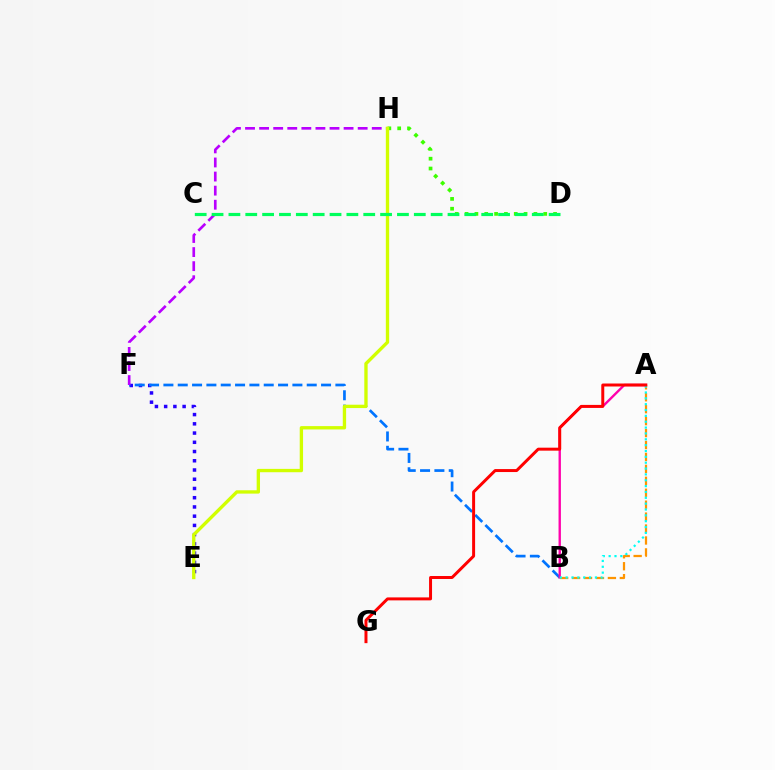{('E', 'F'): [{'color': '#2500ff', 'line_style': 'dotted', 'thickness': 2.51}], ('B', 'F'): [{'color': '#0074ff', 'line_style': 'dashed', 'thickness': 1.95}], ('A', 'B'): [{'color': '#ff00ac', 'line_style': 'solid', 'thickness': 1.7}, {'color': '#ff9400', 'line_style': 'dashed', 'thickness': 1.62}, {'color': '#00fff6', 'line_style': 'dotted', 'thickness': 1.59}], ('D', 'H'): [{'color': '#3dff00', 'line_style': 'dotted', 'thickness': 2.67}], ('F', 'H'): [{'color': '#b900ff', 'line_style': 'dashed', 'thickness': 1.91}], ('E', 'H'): [{'color': '#d1ff00', 'line_style': 'solid', 'thickness': 2.41}], ('A', 'G'): [{'color': '#ff0000', 'line_style': 'solid', 'thickness': 2.14}], ('C', 'D'): [{'color': '#00ff5c', 'line_style': 'dashed', 'thickness': 2.29}]}